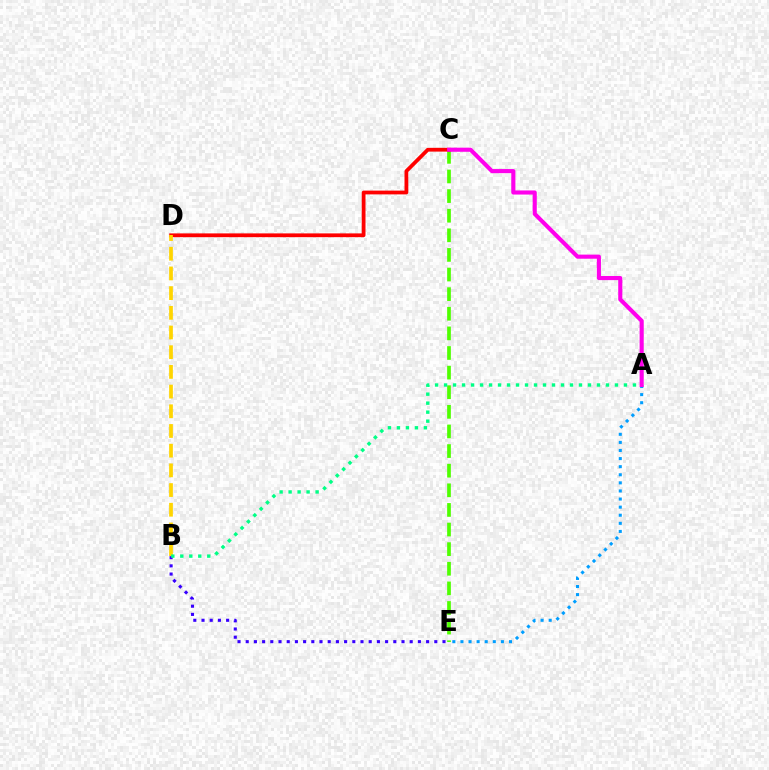{('C', 'E'): [{'color': '#4fff00', 'line_style': 'dashed', 'thickness': 2.66}], ('C', 'D'): [{'color': '#ff0000', 'line_style': 'solid', 'thickness': 2.71}], ('B', 'D'): [{'color': '#ffd500', 'line_style': 'dashed', 'thickness': 2.68}], ('B', 'E'): [{'color': '#3700ff', 'line_style': 'dotted', 'thickness': 2.23}], ('A', 'E'): [{'color': '#009eff', 'line_style': 'dotted', 'thickness': 2.2}], ('A', 'B'): [{'color': '#00ff86', 'line_style': 'dotted', 'thickness': 2.44}], ('A', 'C'): [{'color': '#ff00ed', 'line_style': 'solid', 'thickness': 2.96}]}